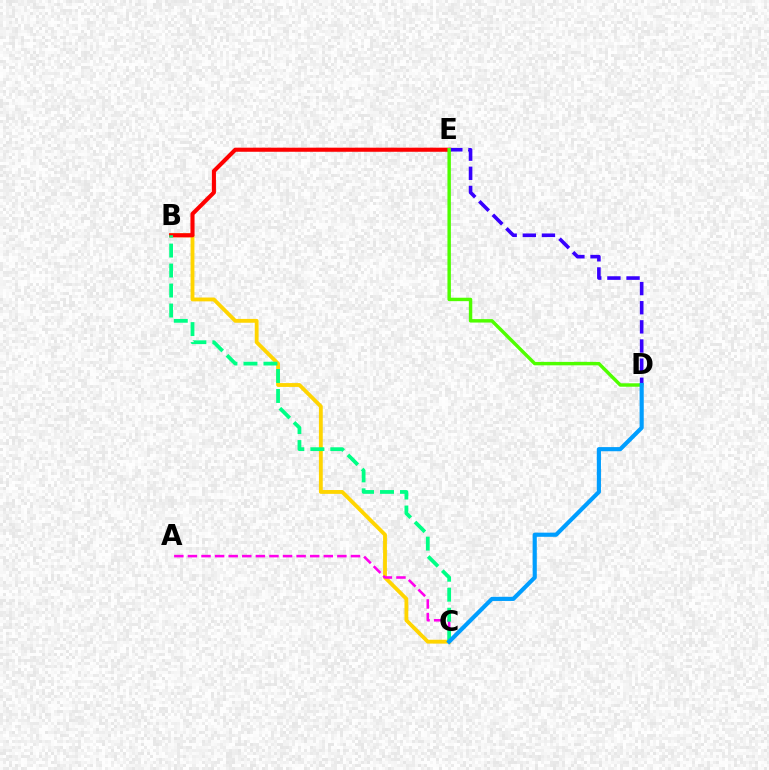{('B', 'C'): [{'color': '#ffd500', 'line_style': 'solid', 'thickness': 2.76}, {'color': '#00ff86', 'line_style': 'dashed', 'thickness': 2.71}], ('B', 'E'): [{'color': '#ff0000', 'line_style': 'solid', 'thickness': 2.95}], ('D', 'E'): [{'color': '#3700ff', 'line_style': 'dashed', 'thickness': 2.6}, {'color': '#4fff00', 'line_style': 'solid', 'thickness': 2.47}], ('A', 'C'): [{'color': '#ff00ed', 'line_style': 'dashed', 'thickness': 1.85}], ('C', 'D'): [{'color': '#009eff', 'line_style': 'solid', 'thickness': 2.98}]}